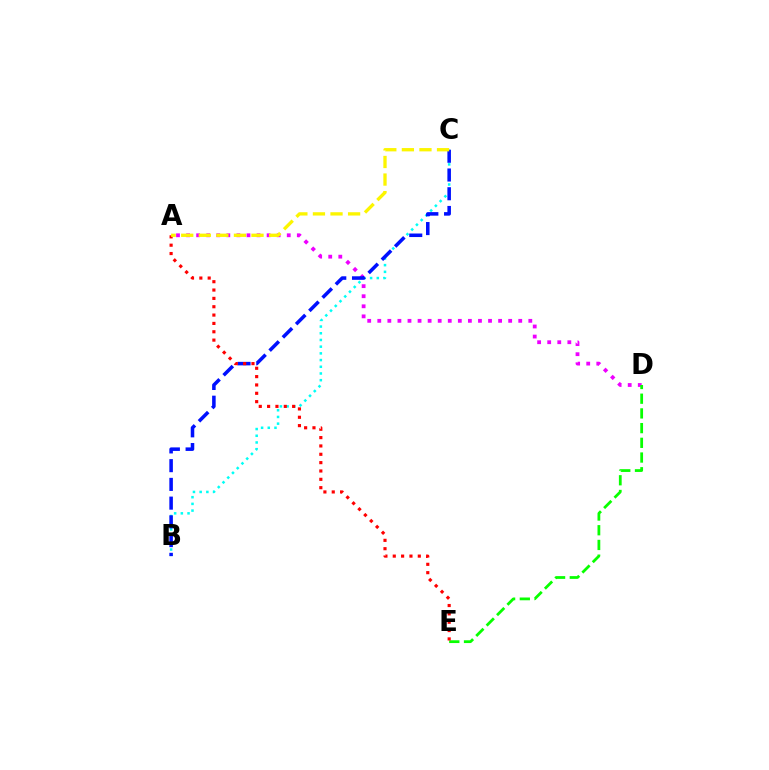{('B', 'C'): [{'color': '#00fff6', 'line_style': 'dotted', 'thickness': 1.82}, {'color': '#0010ff', 'line_style': 'dashed', 'thickness': 2.55}], ('A', 'D'): [{'color': '#ee00ff', 'line_style': 'dotted', 'thickness': 2.74}], ('D', 'E'): [{'color': '#08ff00', 'line_style': 'dashed', 'thickness': 2.0}], ('A', 'E'): [{'color': '#ff0000', 'line_style': 'dotted', 'thickness': 2.27}], ('A', 'C'): [{'color': '#fcf500', 'line_style': 'dashed', 'thickness': 2.39}]}